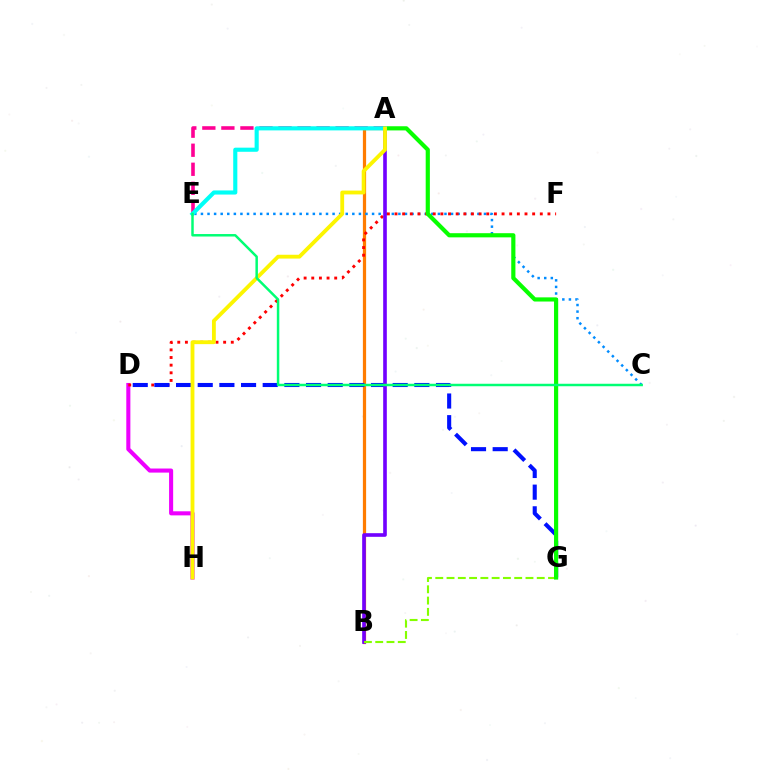{('A', 'B'): [{'color': '#ff7c00', 'line_style': 'solid', 'thickness': 2.32}, {'color': '#7200ff', 'line_style': 'solid', 'thickness': 2.62}], ('D', 'H'): [{'color': '#ee00ff', 'line_style': 'solid', 'thickness': 2.93}], ('C', 'E'): [{'color': '#008cff', 'line_style': 'dotted', 'thickness': 1.79}, {'color': '#00ff74', 'line_style': 'solid', 'thickness': 1.79}], ('A', 'E'): [{'color': '#ff0094', 'line_style': 'dashed', 'thickness': 2.59}, {'color': '#00fff6', 'line_style': 'solid', 'thickness': 2.96}], ('D', 'F'): [{'color': '#ff0000', 'line_style': 'dotted', 'thickness': 2.08}], ('D', 'G'): [{'color': '#0010ff', 'line_style': 'dashed', 'thickness': 2.94}], ('B', 'G'): [{'color': '#84ff00', 'line_style': 'dashed', 'thickness': 1.53}], ('A', 'G'): [{'color': '#08ff00', 'line_style': 'solid', 'thickness': 3.0}], ('A', 'H'): [{'color': '#fcf500', 'line_style': 'solid', 'thickness': 2.76}]}